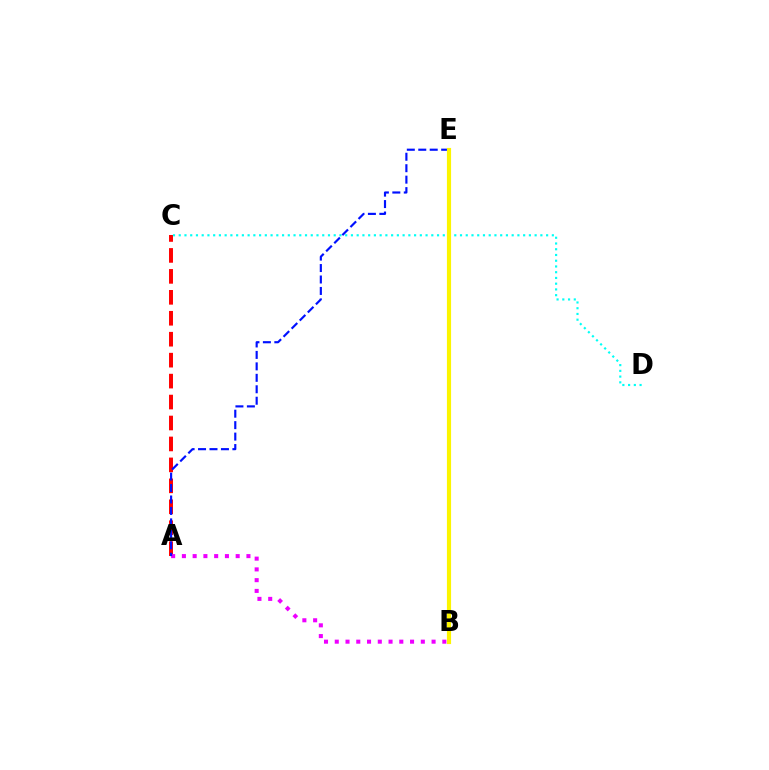{('A', 'C'): [{'color': '#ff0000', 'line_style': 'dashed', 'thickness': 2.85}], ('A', 'B'): [{'color': '#ee00ff', 'line_style': 'dotted', 'thickness': 2.92}], ('B', 'E'): [{'color': '#08ff00', 'line_style': 'dashed', 'thickness': 2.16}, {'color': '#fcf500', 'line_style': 'solid', 'thickness': 2.99}], ('C', 'D'): [{'color': '#00fff6', 'line_style': 'dotted', 'thickness': 1.56}], ('A', 'E'): [{'color': '#0010ff', 'line_style': 'dashed', 'thickness': 1.56}]}